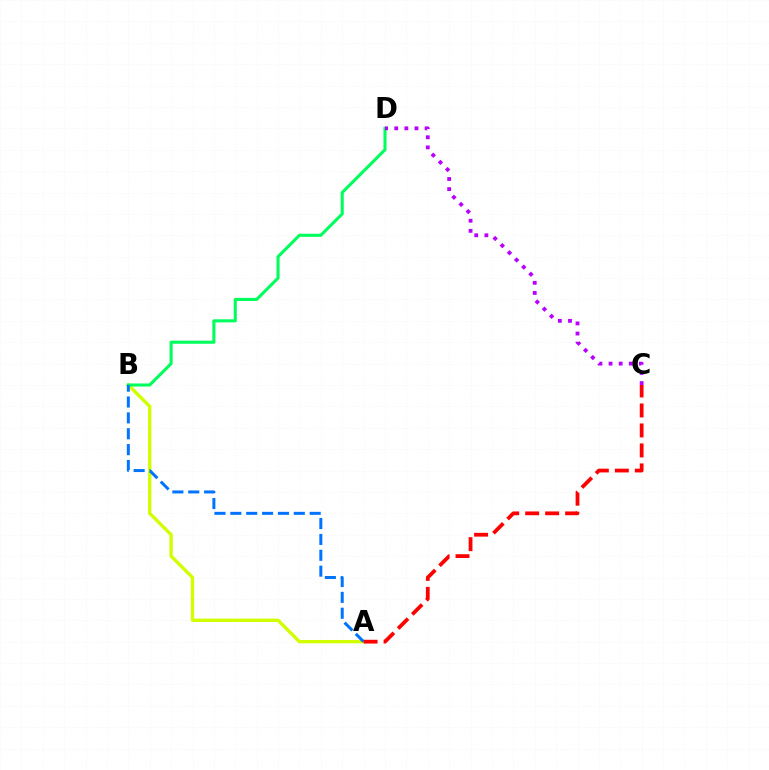{('A', 'B'): [{'color': '#d1ff00', 'line_style': 'solid', 'thickness': 2.43}, {'color': '#0074ff', 'line_style': 'dashed', 'thickness': 2.16}], ('B', 'D'): [{'color': '#00ff5c', 'line_style': 'solid', 'thickness': 2.22}], ('C', 'D'): [{'color': '#b900ff', 'line_style': 'dotted', 'thickness': 2.75}], ('A', 'C'): [{'color': '#ff0000', 'line_style': 'dashed', 'thickness': 2.71}]}